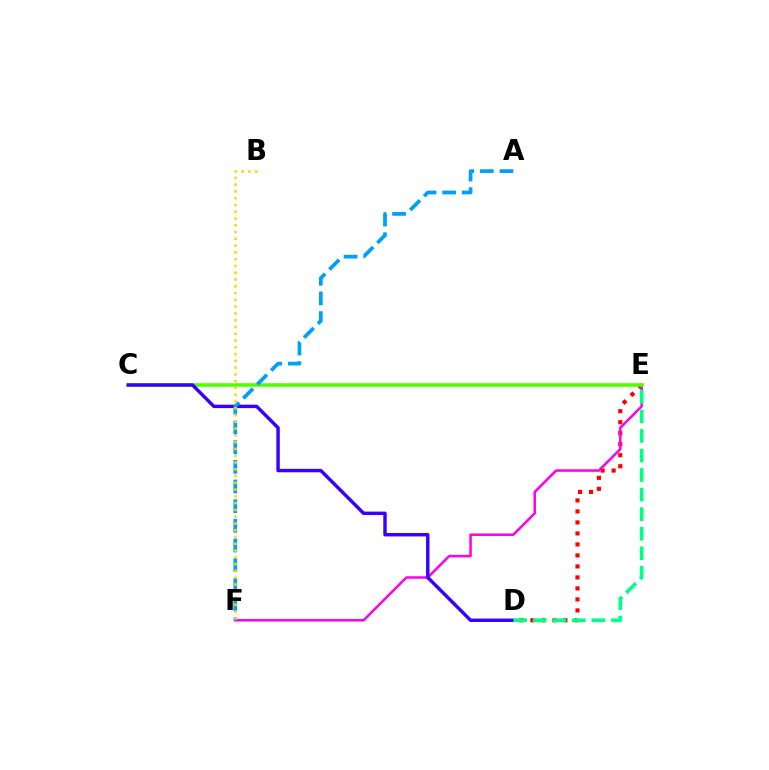{('D', 'E'): [{'color': '#ff0000', 'line_style': 'dotted', 'thickness': 2.99}, {'color': '#00ff86', 'line_style': 'dashed', 'thickness': 2.66}], ('E', 'F'): [{'color': '#ff00ed', 'line_style': 'solid', 'thickness': 1.82}], ('C', 'E'): [{'color': '#4fff00', 'line_style': 'solid', 'thickness': 2.57}], ('C', 'D'): [{'color': '#3700ff', 'line_style': 'solid', 'thickness': 2.47}], ('A', 'F'): [{'color': '#009eff', 'line_style': 'dashed', 'thickness': 2.67}], ('B', 'F'): [{'color': '#ffd500', 'line_style': 'dotted', 'thickness': 1.84}]}